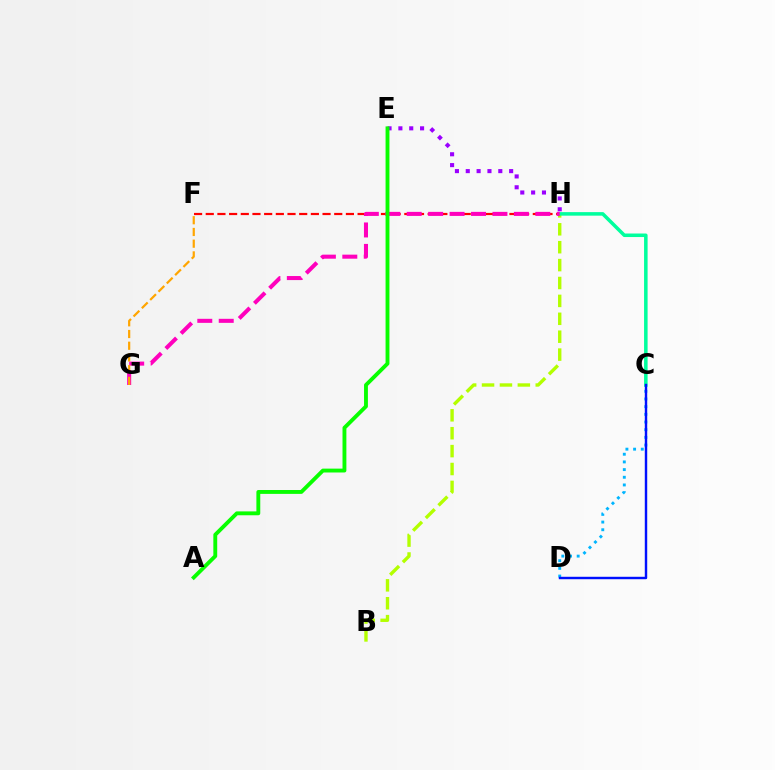{('B', 'H'): [{'color': '#b3ff00', 'line_style': 'dashed', 'thickness': 2.43}], ('F', 'H'): [{'color': '#ff0000', 'line_style': 'dashed', 'thickness': 1.59}], ('C', 'H'): [{'color': '#00ff9d', 'line_style': 'solid', 'thickness': 2.54}], ('G', 'H'): [{'color': '#ff00bd', 'line_style': 'dashed', 'thickness': 2.91}], ('C', 'D'): [{'color': '#00b5ff', 'line_style': 'dotted', 'thickness': 2.09}, {'color': '#0010ff', 'line_style': 'solid', 'thickness': 1.75}], ('E', 'H'): [{'color': '#9b00ff', 'line_style': 'dotted', 'thickness': 2.95}], ('F', 'G'): [{'color': '#ffa500', 'line_style': 'dashed', 'thickness': 1.59}], ('A', 'E'): [{'color': '#08ff00', 'line_style': 'solid', 'thickness': 2.78}]}